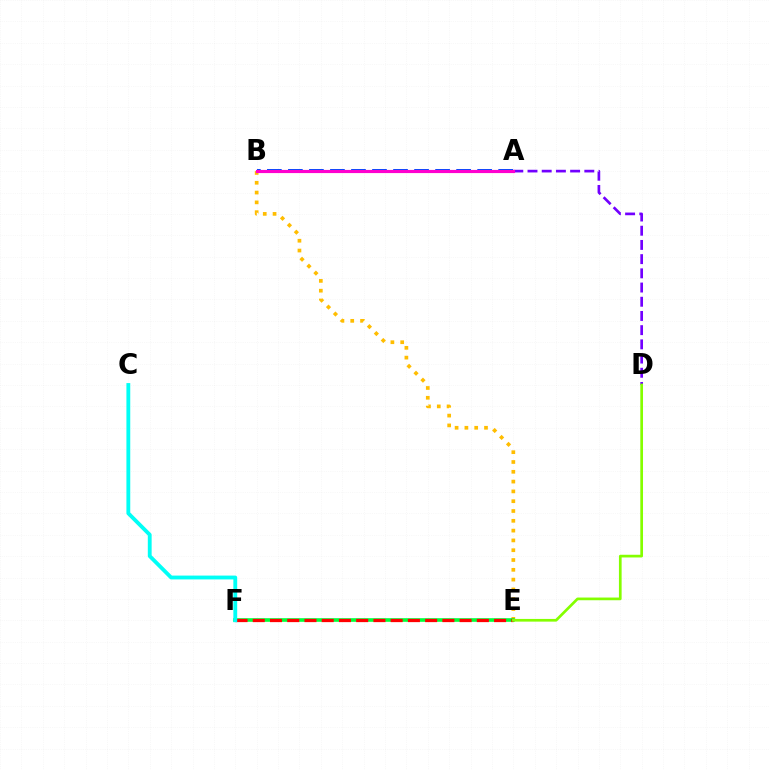{('B', 'E'): [{'color': '#ffbd00', 'line_style': 'dotted', 'thickness': 2.66}], ('E', 'F'): [{'color': '#00ff39', 'line_style': 'solid', 'thickness': 2.62}, {'color': '#ff0000', 'line_style': 'dashed', 'thickness': 2.34}], ('A', 'D'): [{'color': '#7200ff', 'line_style': 'dashed', 'thickness': 1.93}], ('A', 'B'): [{'color': '#004bff', 'line_style': 'dashed', 'thickness': 2.86}, {'color': '#ff00cf', 'line_style': 'solid', 'thickness': 2.27}], ('C', 'F'): [{'color': '#00fff6', 'line_style': 'solid', 'thickness': 2.76}], ('D', 'E'): [{'color': '#84ff00', 'line_style': 'solid', 'thickness': 1.94}]}